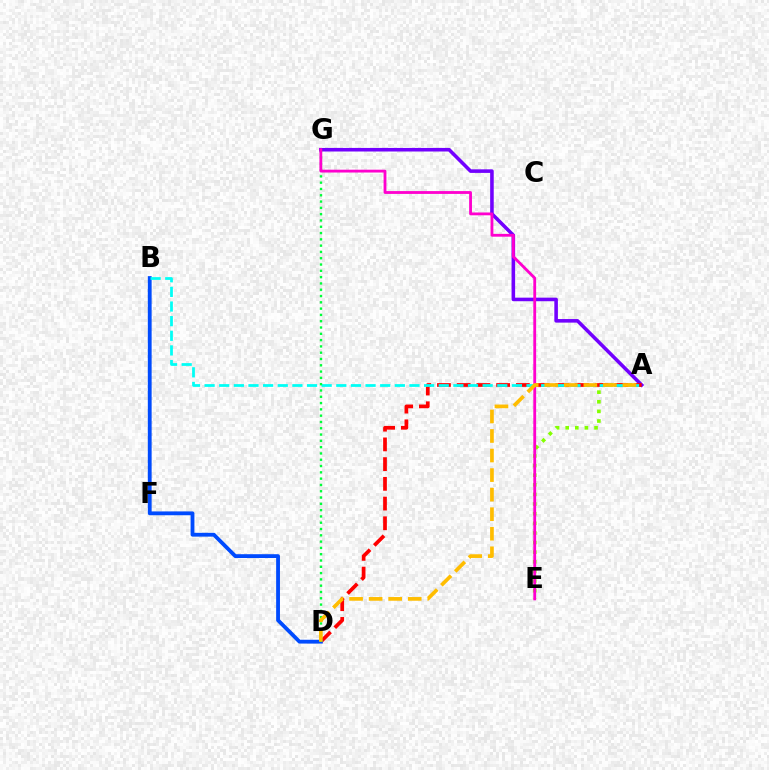{('A', 'E'): [{'color': '#84ff00', 'line_style': 'dotted', 'thickness': 2.61}], ('A', 'G'): [{'color': '#7200ff', 'line_style': 'solid', 'thickness': 2.57}], ('A', 'D'): [{'color': '#ff0000', 'line_style': 'dashed', 'thickness': 2.68}, {'color': '#ffbd00', 'line_style': 'dashed', 'thickness': 2.66}], ('B', 'D'): [{'color': '#004bff', 'line_style': 'solid', 'thickness': 2.75}], ('A', 'B'): [{'color': '#00fff6', 'line_style': 'dashed', 'thickness': 1.99}], ('D', 'G'): [{'color': '#00ff39', 'line_style': 'dotted', 'thickness': 1.71}], ('E', 'G'): [{'color': '#ff00cf', 'line_style': 'solid', 'thickness': 2.03}]}